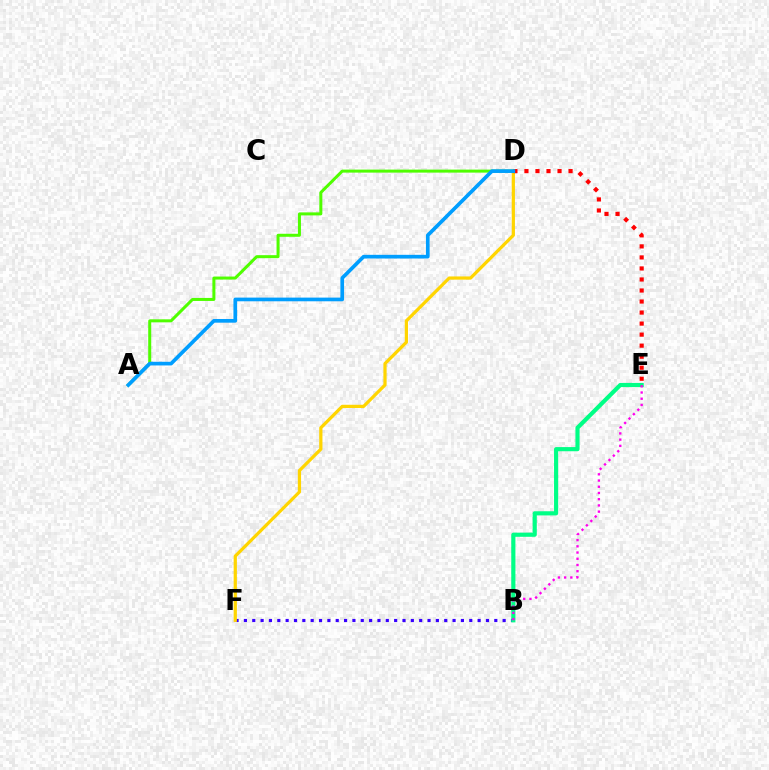{('B', 'F'): [{'color': '#3700ff', 'line_style': 'dotted', 'thickness': 2.27}], ('D', 'F'): [{'color': '#ffd500', 'line_style': 'solid', 'thickness': 2.32}], ('D', 'E'): [{'color': '#ff0000', 'line_style': 'dotted', 'thickness': 3.0}], ('B', 'E'): [{'color': '#00ff86', 'line_style': 'solid', 'thickness': 2.99}, {'color': '#ff00ed', 'line_style': 'dotted', 'thickness': 1.69}], ('A', 'D'): [{'color': '#4fff00', 'line_style': 'solid', 'thickness': 2.17}, {'color': '#009eff', 'line_style': 'solid', 'thickness': 2.65}]}